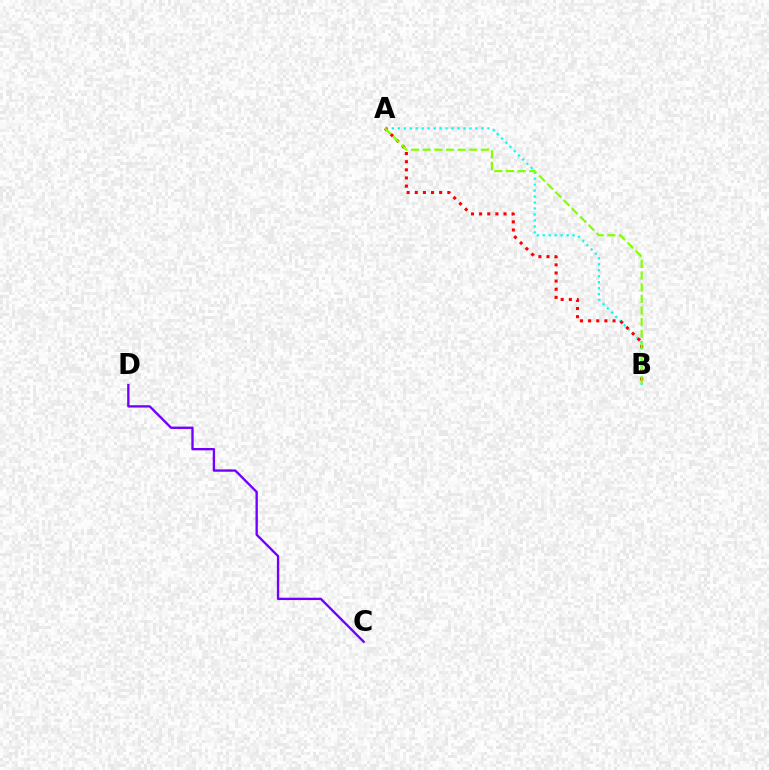{('A', 'B'): [{'color': '#00fff6', 'line_style': 'dotted', 'thickness': 1.62}, {'color': '#ff0000', 'line_style': 'dotted', 'thickness': 2.21}, {'color': '#84ff00', 'line_style': 'dashed', 'thickness': 1.58}], ('C', 'D'): [{'color': '#7200ff', 'line_style': 'solid', 'thickness': 1.69}]}